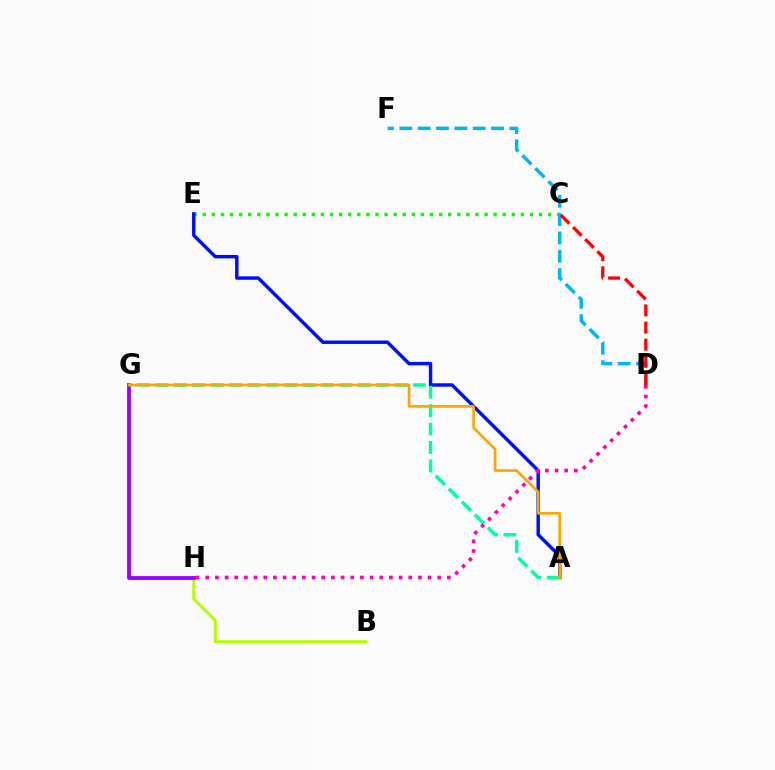{('B', 'H'): [{'color': '#b3ff00', 'line_style': 'solid', 'thickness': 2.15}], ('C', 'E'): [{'color': '#08ff00', 'line_style': 'dotted', 'thickness': 2.47}], ('D', 'F'): [{'color': '#00b5ff', 'line_style': 'dashed', 'thickness': 2.49}], ('A', 'E'): [{'color': '#0010ff', 'line_style': 'solid', 'thickness': 2.48}], ('G', 'H'): [{'color': '#9b00ff', 'line_style': 'solid', 'thickness': 2.76}], ('A', 'G'): [{'color': '#00ff9d', 'line_style': 'dashed', 'thickness': 2.5}, {'color': '#ffa500', 'line_style': 'solid', 'thickness': 1.93}], ('D', 'H'): [{'color': '#ff00bd', 'line_style': 'dotted', 'thickness': 2.63}], ('C', 'D'): [{'color': '#ff0000', 'line_style': 'dashed', 'thickness': 2.33}]}